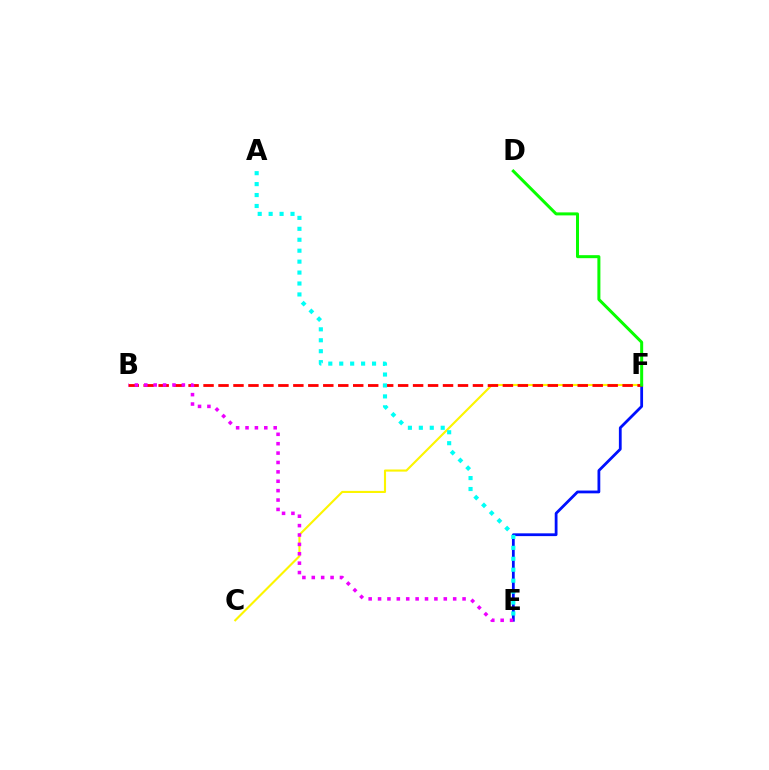{('C', 'F'): [{'color': '#fcf500', 'line_style': 'solid', 'thickness': 1.52}], ('E', 'F'): [{'color': '#0010ff', 'line_style': 'solid', 'thickness': 2.0}], ('B', 'F'): [{'color': '#ff0000', 'line_style': 'dashed', 'thickness': 2.03}], ('B', 'E'): [{'color': '#ee00ff', 'line_style': 'dotted', 'thickness': 2.55}], ('A', 'E'): [{'color': '#00fff6', 'line_style': 'dotted', 'thickness': 2.97}], ('D', 'F'): [{'color': '#08ff00', 'line_style': 'solid', 'thickness': 2.17}]}